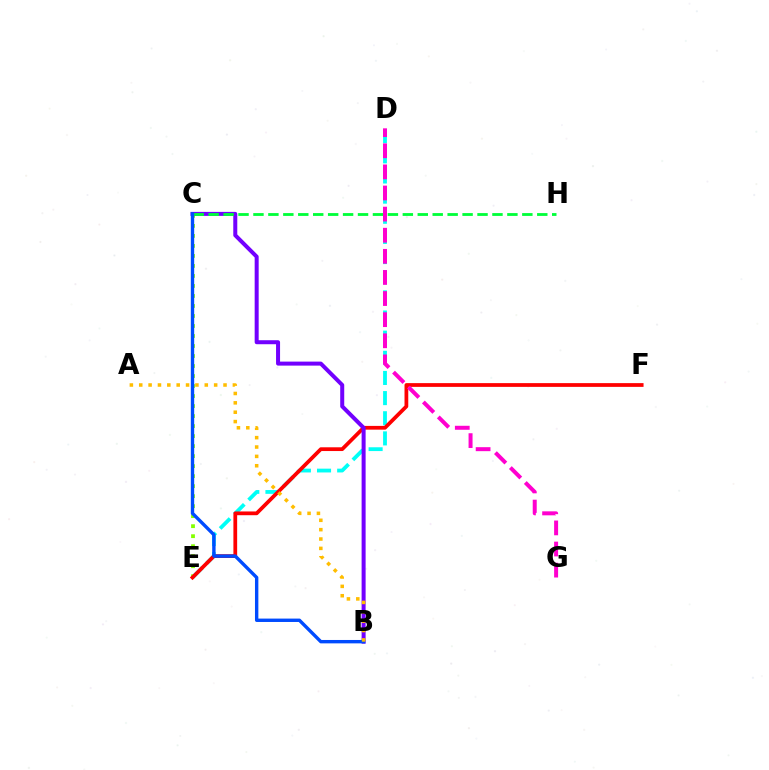{('D', 'E'): [{'color': '#00fff6', 'line_style': 'dashed', 'thickness': 2.74}], ('C', 'E'): [{'color': '#84ff00', 'line_style': 'dotted', 'thickness': 2.72}], ('E', 'F'): [{'color': '#ff0000', 'line_style': 'solid', 'thickness': 2.7}], ('B', 'C'): [{'color': '#7200ff', 'line_style': 'solid', 'thickness': 2.88}, {'color': '#004bff', 'line_style': 'solid', 'thickness': 2.44}], ('C', 'H'): [{'color': '#00ff39', 'line_style': 'dashed', 'thickness': 2.03}], ('A', 'B'): [{'color': '#ffbd00', 'line_style': 'dotted', 'thickness': 2.54}], ('D', 'G'): [{'color': '#ff00cf', 'line_style': 'dashed', 'thickness': 2.87}]}